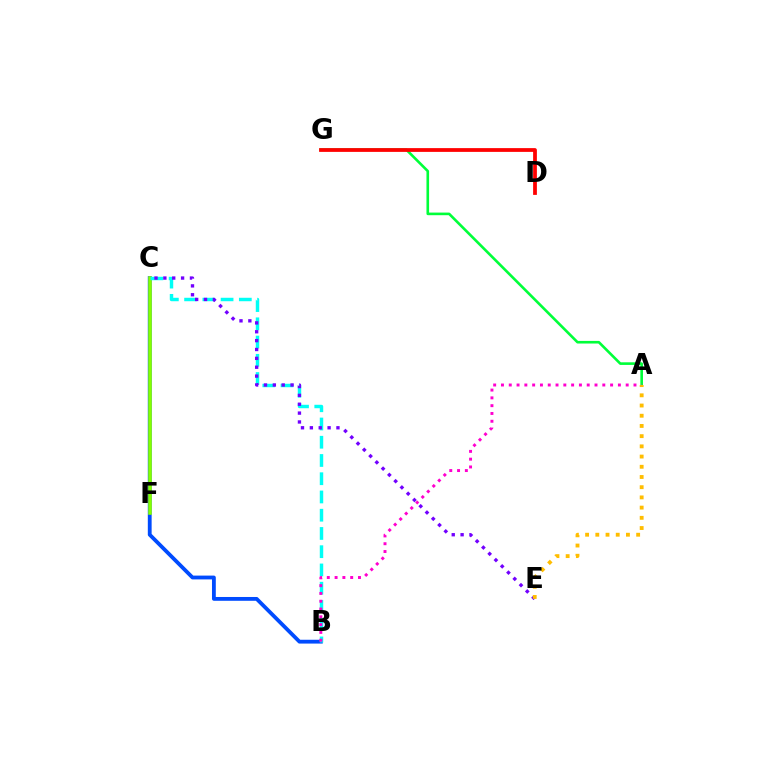{('B', 'C'): [{'color': '#004bff', 'line_style': 'solid', 'thickness': 2.75}, {'color': '#00fff6', 'line_style': 'dashed', 'thickness': 2.48}], ('A', 'G'): [{'color': '#00ff39', 'line_style': 'solid', 'thickness': 1.88}], ('C', 'F'): [{'color': '#84ff00', 'line_style': 'solid', 'thickness': 2.58}], ('C', 'E'): [{'color': '#7200ff', 'line_style': 'dotted', 'thickness': 2.41}], ('A', 'B'): [{'color': '#ff00cf', 'line_style': 'dotted', 'thickness': 2.12}], ('D', 'G'): [{'color': '#ff0000', 'line_style': 'solid', 'thickness': 2.71}], ('A', 'E'): [{'color': '#ffbd00', 'line_style': 'dotted', 'thickness': 2.77}]}